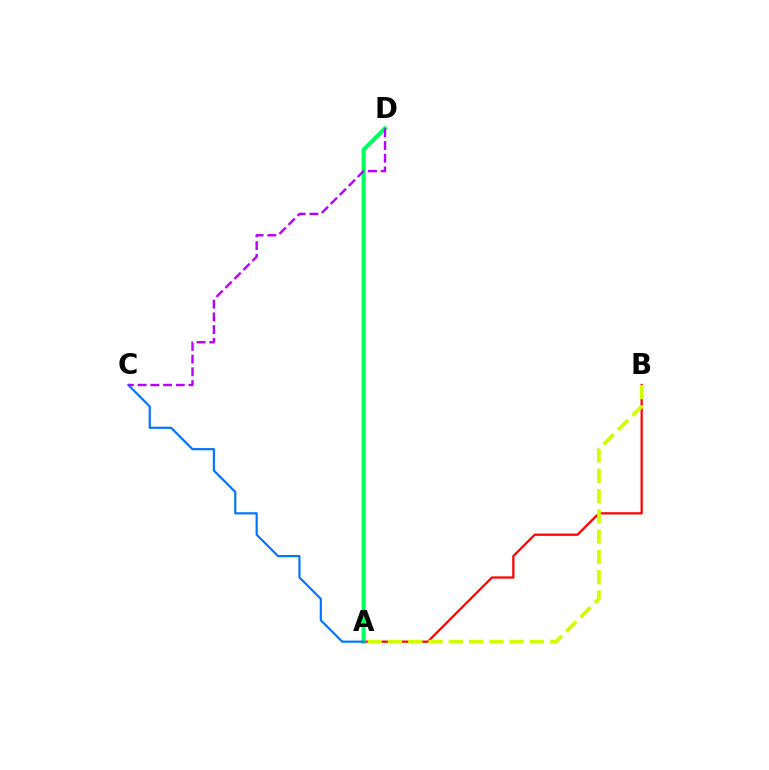{('A', 'B'): [{'color': '#ff0000', 'line_style': 'solid', 'thickness': 1.61}, {'color': '#d1ff00', 'line_style': 'dashed', 'thickness': 2.75}], ('A', 'D'): [{'color': '#00ff5c', 'line_style': 'solid', 'thickness': 2.92}], ('A', 'C'): [{'color': '#0074ff', 'line_style': 'solid', 'thickness': 1.56}], ('C', 'D'): [{'color': '#b900ff', 'line_style': 'dashed', 'thickness': 1.73}]}